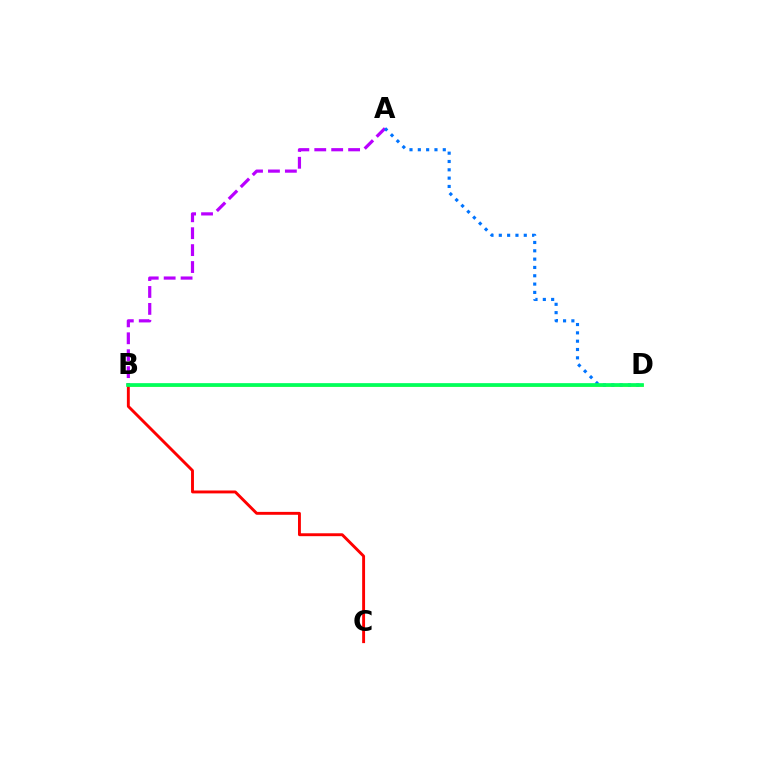{('A', 'B'): [{'color': '#b900ff', 'line_style': 'dashed', 'thickness': 2.3}], ('B', 'D'): [{'color': '#d1ff00', 'line_style': 'solid', 'thickness': 1.94}, {'color': '#00ff5c', 'line_style': 'solid', 'thickness': 2.67}], ('A', 'D'): [{'color': '#0074ff', 'line_style': 'dotted', 'thickness': 2.26}], ('B', 'C'): [{'color': '#ff0000', 'line_style': 'solid', 'thickness': 2.09}]}